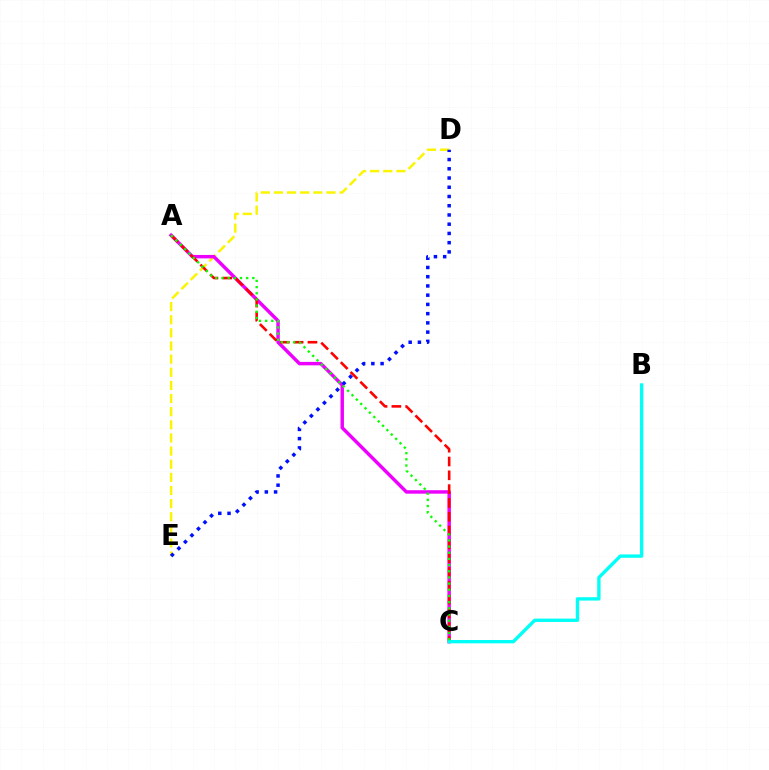{('D', 'E'): [{'color': '#fcf500', 'line_style': 'dashed', 'thickness': 1.78}, {'color': '#0010ff', 'line_style': 'dotted', 'thickness': 2.51}], ('A', 'C'): [{'color': '#ee00ff', 'line_style': 'solid', 'thickness': 2.49}, {'color': '#ff0000', 'line_style': 'dashed', 'thickness': 1.88}, {'color': '#08ff00', 'line_style': 'dotted', 'thickness': 1.68}], ('B', 'C'): [{'color': '#00fff6', 'line_style': 'solid', 'thickness': 2.42}]}